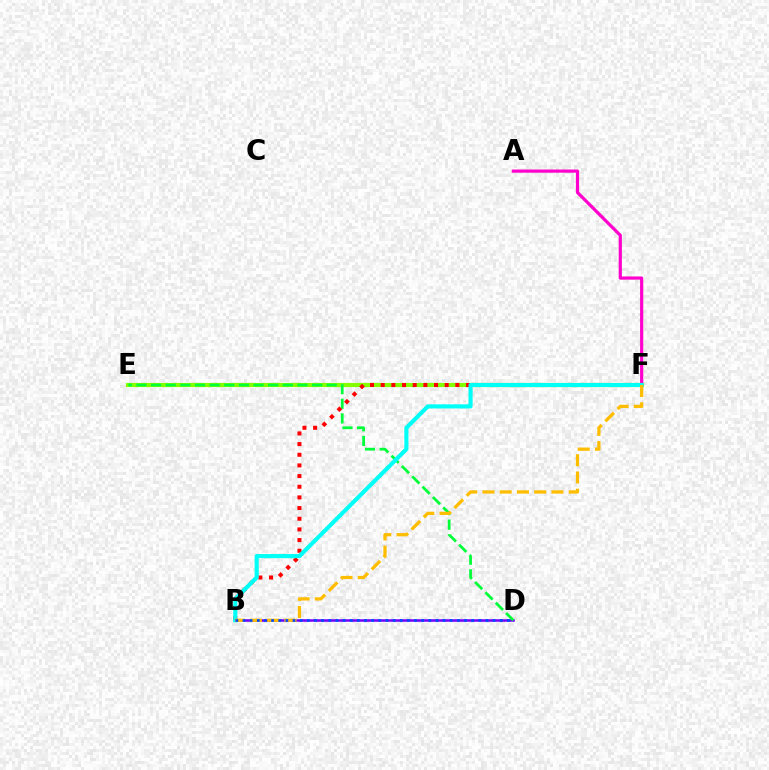{('E', 'F'): [{'color': '#84ff00', 'line_style': 'solid', 'thickness': 2.99}], ('B', 'D'): [{'color': '#7200ff', 'line_style': 'solid', 'thickness': 1.82}, {'color': '#004bff', 'line_style': 'dotted', 'thickness': 1.94}], ('D', 'E'): [{'color': '#00ff39', 'line_style': 'dashed', 'thickness': 1.99}], ('A', 'F'): [{'color': '#ff00cf', 'line_style': 'solid', 'thickness': 2.29}], ('B', 'F'): [{'color': '#ff0000', 'line_style': 'dotted', 'thickness': 2.9}, {'color': '#00fff6', 'line_style': 'solid', 'thickness': 2.97}, {'color': '#ffbd00', 'line_style': 'dashed', 'thickness': 2.34}]}